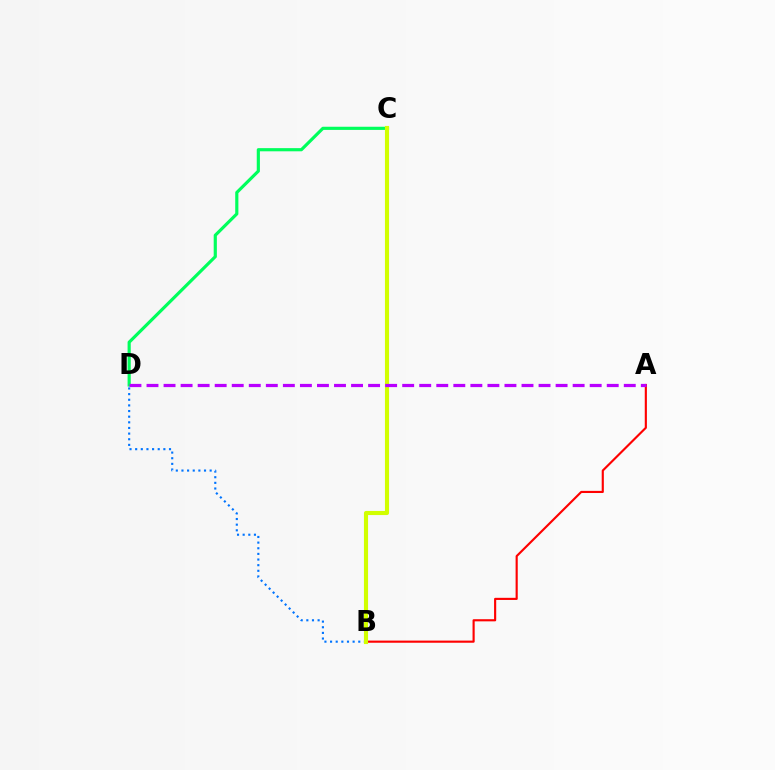{('B', 'D'): [{'color': '#0074ff', 'line_style': 'dotted', 'thickness': 1.53}], ('C', 'D'): [{'color': '#00ff5c', 'line_style': 'solid', 'thickness': 2.28}], ('A', 'B'): [{'color': '#ff0000', 'line_style': 'solid', 'thickness': 1.54}], ('B', 'C'): [{'color': '#d1ff00', 'line_style': 'solid', 'thickness': 2.96}], ('A', 'D'): [{'color': '#b900ff', 'line_style': 'dashed', 'thickness': 2.32}]}